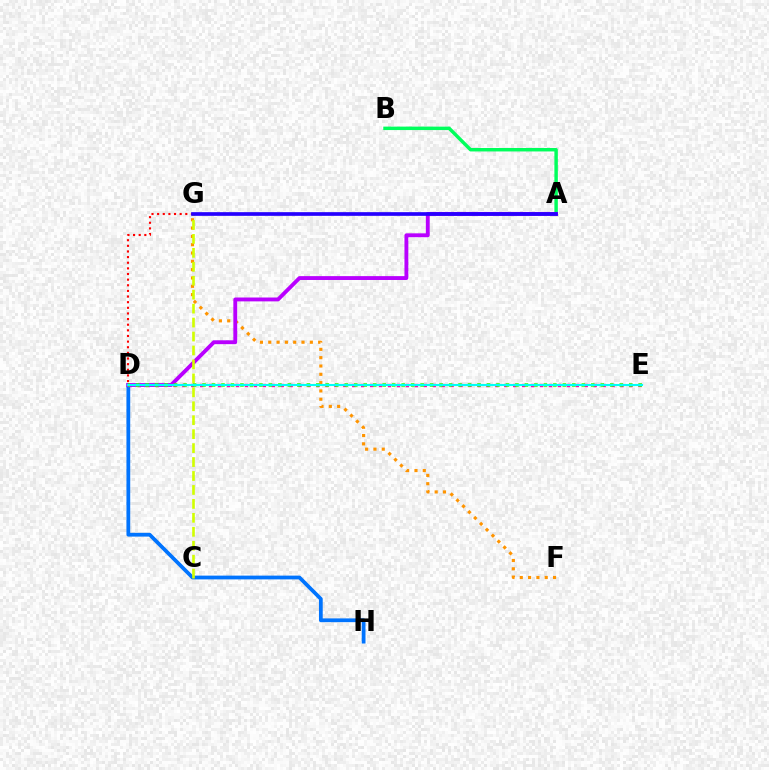{('D', 'H'): [{'color': '#0074ff', 'line_style': 'solid', 'thickness': 2.71}], ('A', 'B'): [{'color': '#00ff5c', 'line_style': 'solid', 'thickness': 2.48}], ('F', 'G'): [{'color': '#ff9400', 'line_style': 'dotted', 'thickness': 2.26}], ('D', 'E'): [{'color': '#ff00ac', 'line_style': 'dotted', 'thickness': 2.43}, {'color': '#3dff00', 'line_style': 'dotted', 'thickness': 2.58}, {'color': '#00fff6', 'line_style': 'solid', 'thickness': 1.52}], ('D', 'G'): [{'color': '#ff0000', 'line_style': 'dotted', 'thickness': 1.53}], ('A', 'D'): [{'color': '#b900ff', 'line_style': 'solid', 'thickness': 2.78}], ('C', 'G'): [{'color': '#d1ff00', 'line_style': 'dashed', 'thickness': 1.89}], ('A', 'G'): [{'color': '#2500ff', 'line_style': 'solid', 'thickness': 2.65}]}